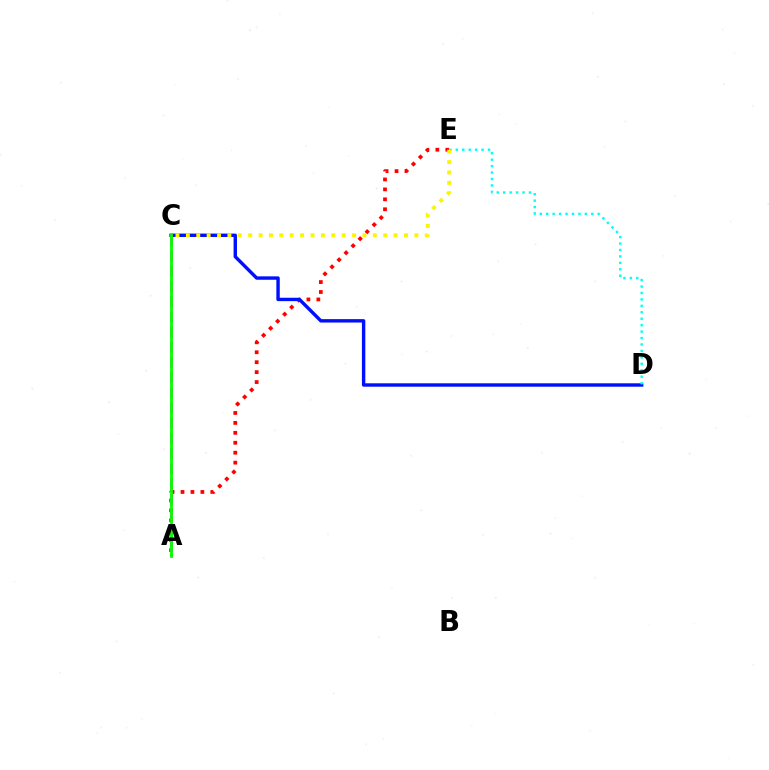{('A', 'E'): [{'color': '#ff0000', 'line_style': 'dotted', 'thickness': 2.7}], ('A', 'C'): [{'color': '#ee00ff', 'line_style': 'dashed', 'thickness': 2.07}, {'color': '#08ff00', 'line_style': 'solid', 'thickness': 2.05}], ('C', 'D'): [{'color': '#0010ff', 'line_style': 'solid', 'thickness': 2.45}], ('D', 'E'): [{'color': '#00fff6', 'line_style': 'dotted', 'thickness': 1.75}], ('C', 'E'): [{'color': '#fcf500', 'line_style': 'dotted', 'thickness': 2.82}]}